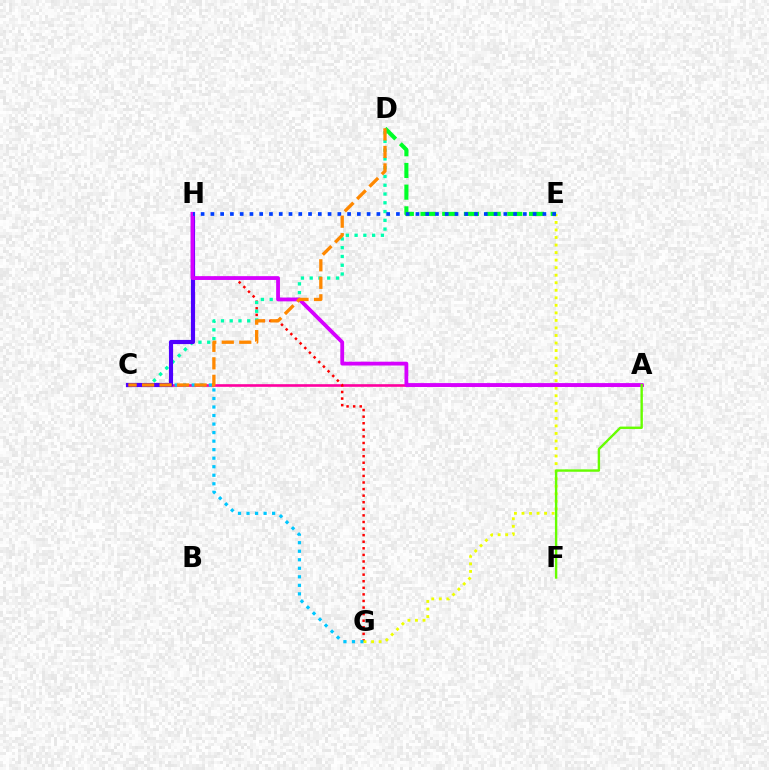{('A', 'C'): [{'color': '#ff00a0', 'line_style': 'solid', 'thickness': 1.89}], ('G', 'H'): [{'color': '#ff0000', 'line_style': 'dotted', 'thickness': 1.79}], ('C', 'G'): [{'color': '#00c7ff', 'line_style': 'dotted', 'thickness': 2.32}], ('C', 'D'): [{'color': '#00ffaf', 'line_style': 'dotted', 'thickness': 2.38}, {'color': '#ff8800', 'line_style': 'dashed', 'thickness': 2.38}], ('C', 'H'): [{'color': '#4f00ff', 'line_style': 'solid', 'thickness': 2.99}], ('E', 'G'): [{'color': '#eeff00', 'line_style': 'dotted', 'thickness': 2.05}], ('D', 'E'): [{'color': '#00ff27', 'line_style': 'dashed', 'thickness': 2.95}], ('A', 'H'): [{'color': '#d600ff', 'line_style': 'solid', 'thickness': 2.74}], ('E', 'H'): [{'color': '#003fff', 'line_style': 'dotted', 'thickness': 2.65}], ('A', 'F'): [{'color': '#66ff00', 'line_style': 'solid', 'thickness': 1.72}]}